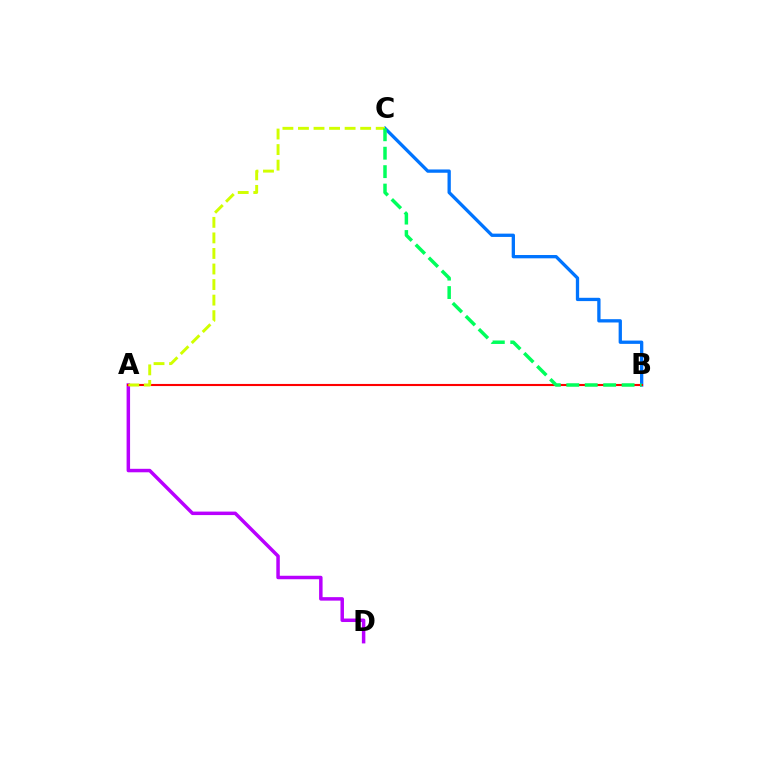{('B', 'C'): [{'color': '#0074ff', 'line_style': 'solid', 'thickness': 2.37}, {'color': '#00ff5c', 'line_style': 'dashed', 'thickness': 2.5}], ('A', 'D'): [{'color': '#b900ff', 'line_style': 'solid', 'thickness': 2.51}], ('A', 'B'): [{'color': '#ff0000', 'line_style': 'solid', 'thickness': 1.52}], ('A', 'C'): [{'color': '#d1ff00', 'line_style': 'dashed', 'thickness': 2.11}]}